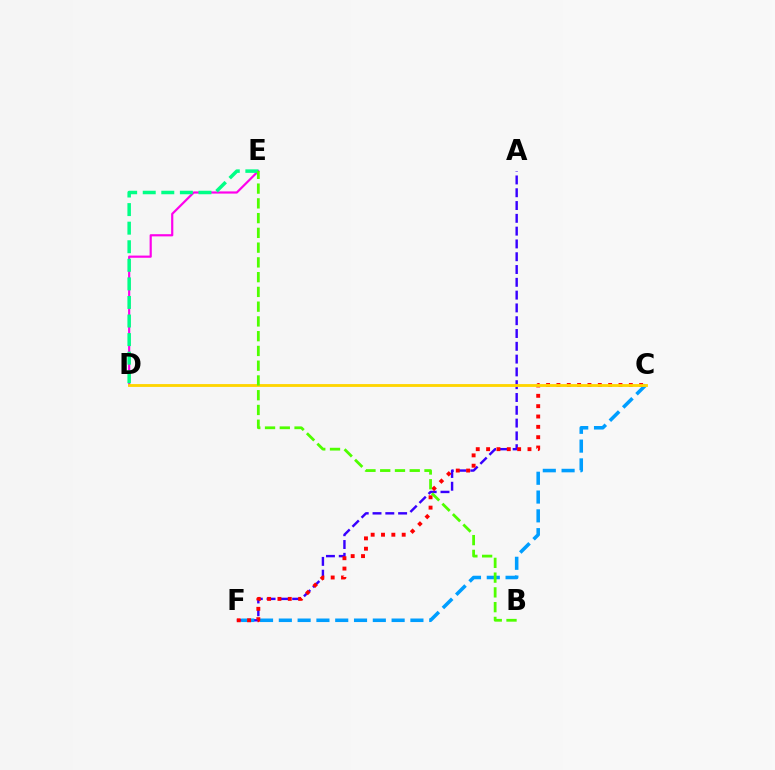{('D', 'E'): [{'color': '#ff00ed', 'line_style': 'solid', 'thickness': 1.57}, {'color': '#00ff86', 'line_style': 'dashed', 'thickness': 2.52}], ('A', 'F'): [{'color': '#3700ff', 'line_style': 'dashed', 'thickness': 1.74}], ('C', 'F'): [{'color': '#009eff', 'line_style': 'dashed', 'thickness': 2.55}, {'color': '#ff0000', 'line_style': 'dotted', 'thickness': 2.81}], ('C', 'D'): [{'color': '#ffd500', 'line_style': 'solid', 'thickness': 2.05}], ('B', 'E'): [{'color': '#4fff00', 'line_style': 'dashed', 'thickness': 2.0}]}